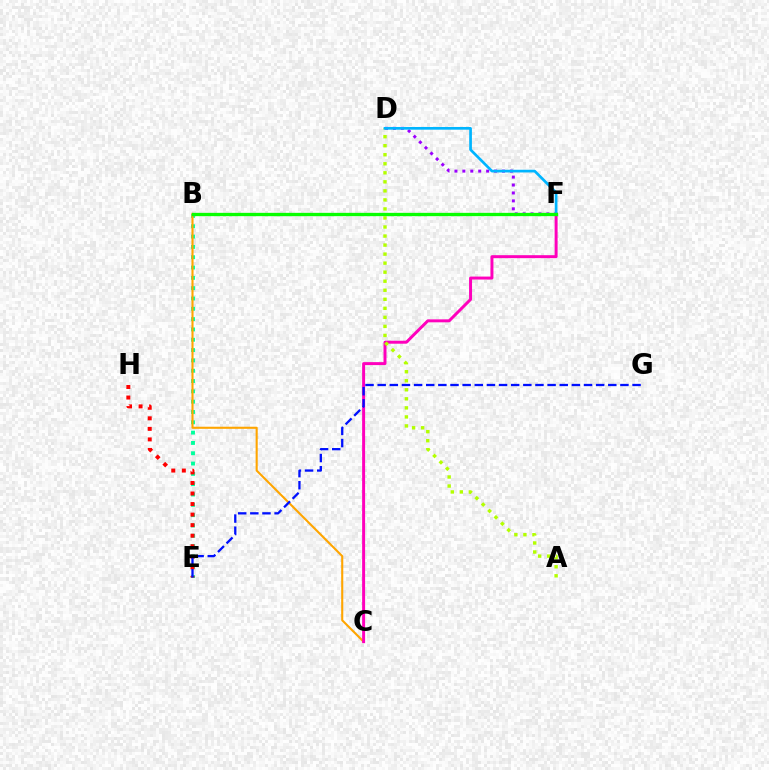{('B', 'E'): [{'color': '#00ff9d', 'line_style': 'dotted', 'thickness': 2.8}], ('D', 'F'): [{'color': '#9b00ff', 'line_style': 'dotted', 'thickness': 2.15}, {'color': '#00b5ff', 'line_style': 'solid', 'thickness': 1.95}], ('B', 'C'): [{'color': '#ffa500', 'line_style': 'solid', 'thickness': 1.51}], ('C', 'F'): [{'color': '#ff00bd', 'line_style': 'solid', 'thickness': 2.14}], ('E', 'H'): [{'color': '#ff0000', 'line_style': 'dotted', 'thickness': 2.86}], ('A', 'D'): [{'color': '#b3ff00', 'line_style': 'dotted', 'thickness': 2.45}], ('E', 'G'): [{'color': '#0010ff', 'line_style': 'dashed', 'thickness': 1.65}], ('B', 'F'): [{'color': '#08ff00', 'line_style': 'solid', 'thickness': 2.39}]}